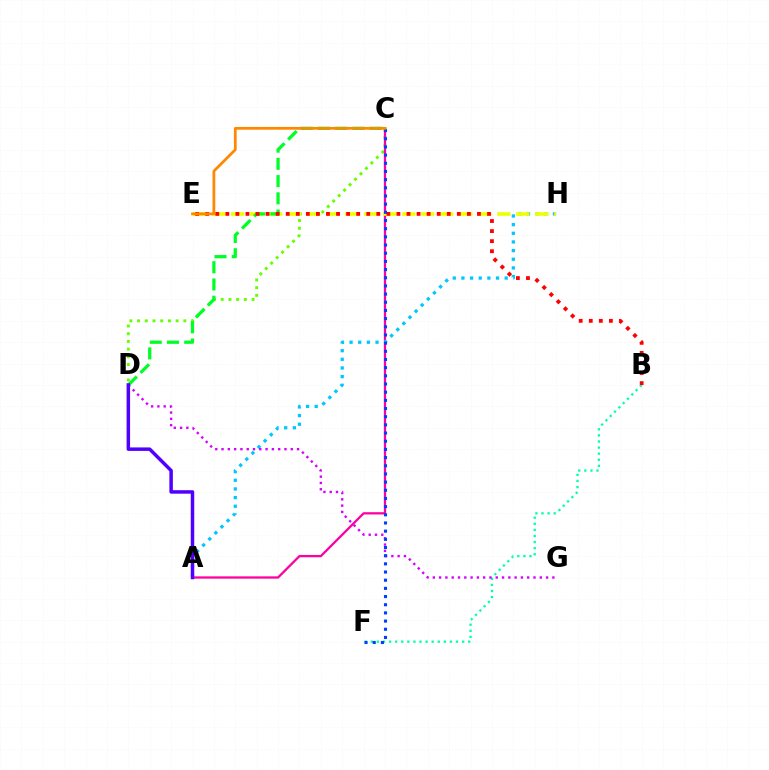{('B', 'F'): [{'color': '#00ffaf', 'line_style': 'dotted', 'thickness': 1.65}], ('C', 'D'): [{'color': '#66ff00', 'line_style': 'dotted', 'thickness': 2.09}, {'color': '#00ff27', 'line_style': 'dashed', 'thickness': 2.34}], ('A', 'C'): [{'color': '#ff00a0', 'line_style': 'solid', 'thickness': 1.64}], ('A', 'H'): [{'color': '#00c7ff', 'line_style': 'dotted', 'thickness': 2.35}], ('E', 'H'): [{'color': '#eeff00', 'line_style': 'dashed', 'thickness': 2.58}], ('D', 'G'): [{'color': '#d600ff', 'line_style': 'dotted', 'thickness': 1.71}], ('B', 'E'): [{'color': '#ff0000', 'line_style': 'dotted', 'thickness': 2.73}], ('C', 'F'): [{'color': '#003fff', 'line_style': 'dotted', 'thickness': 2.22}], ('C', 'E'): [{'color': '#ff8800', 'line_style': 'solid', 'thickness': 1.98}], ('A', 'D'): [{'color': '#4f00ff', 'line_style': 'solid', 'thickness': 2.51}]}